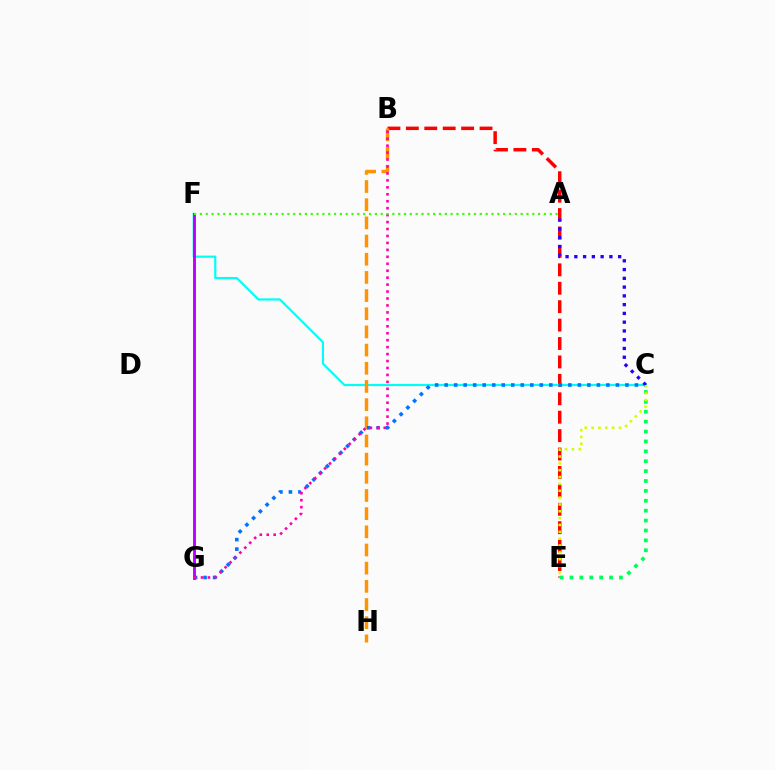{('B', 'E'): [{'color': '#ff0000', 'line_style': 'dashed', 'thickness': 2.5}], ('C', 'F'): [{'color': '#00fff6', 'line_style': 'solid', 'thickness': 1.58}], ('B', 'H'): [{'color': '#ff9400', 'line_style': 'dashed', 'thickness': 2.47}], ('C', 'G'): [{'color': '#0074ff', 'line_style': 'dotted', 'thickness': 2.59}], ('F', 'G'): [{'color': '#b900ff', 'line_style': 'solid', 'thickness': 2.06}], ('A', 'C'): [{'color': '#2500ff', 'line_style': 'dotted', 'thickness': 2.38}], ('B', 'G'): [{'color': '#ff00ac', 'line_style': 'dotted', 'thickness': 1.89}], ('A', 'F'): [{'color': '#3dff00', 'line_style': 'dotted', 'thickness': 1.58}], ('C', 'E'): [{'color': '#00ff5c', 'line_style': 'dotted', 'thickness': 2.69}, {'color': '#d1ff00', 'line_style': 'dotted', 'thickness': 1.86}]}